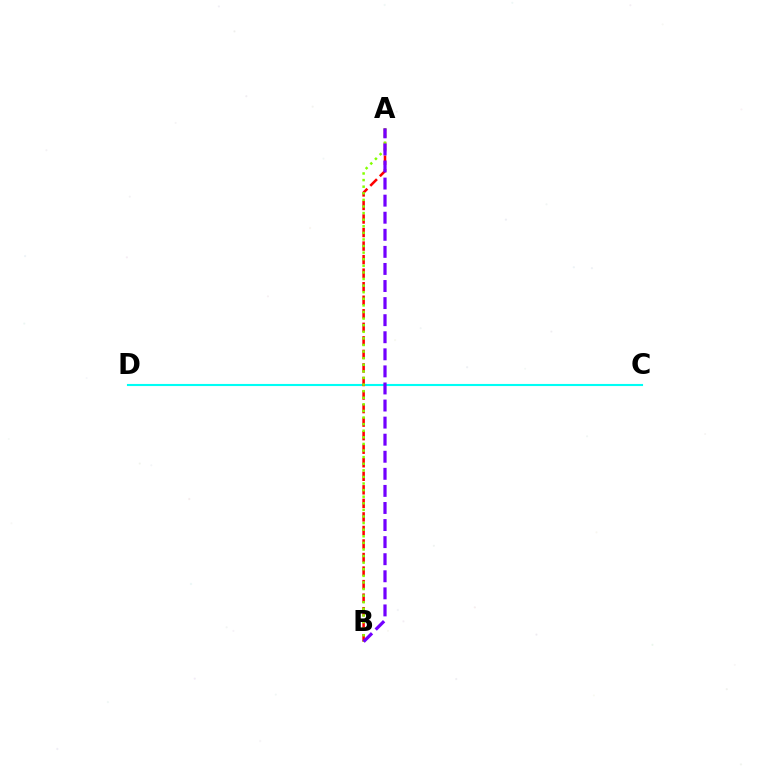{('C', 'D'): [{'color': '#00fff6', 'line_style': 'solid', 'thickness': 1.52}], ('A', 'B'): [{'color': '#ff0000', 'line_style': 'dashed', 'thickness': 1.84}, {'color': '#84ff00', 'line_style': 'dotted', 'thickness': 1.79}, {'color': '#7200ff', 'line_style': 'dashed', 'thickness': 2.32}]}